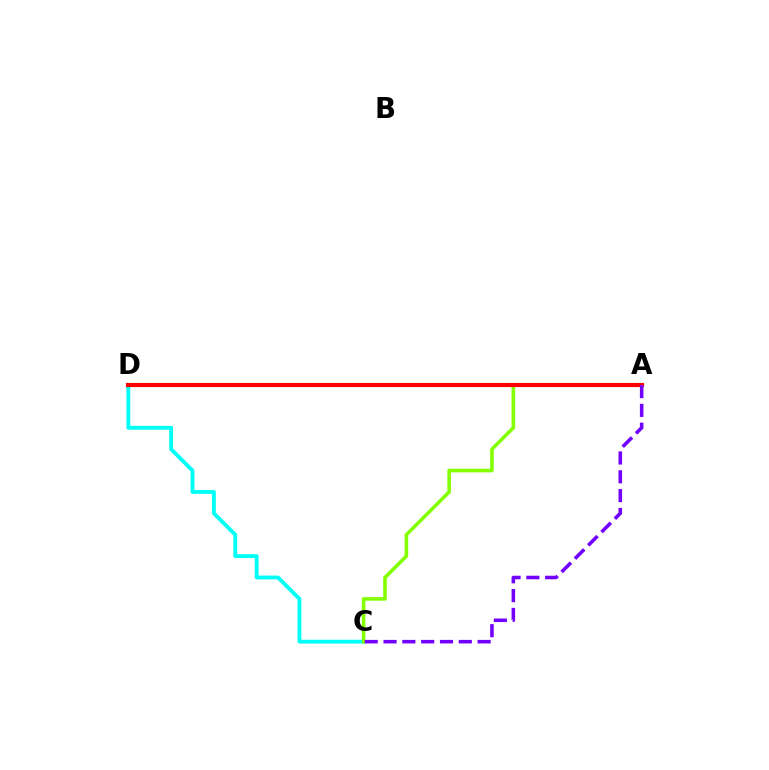{('C', 'D'): [{'color': '#00fff6', 'line_style': 'solid', 'thickness': 2.77}], ('A', 'C'): [{'color': '#84ff00', 'line_style': 'solid', 'thickness': 2.59}, {'color': '#7200ff', 'line_style': 'dashed', 'thickness': 2.56}], ('A', 'D'): [{'color': '#ff0000', 'line_style': 'solid', 'thickness': 2.98}]}